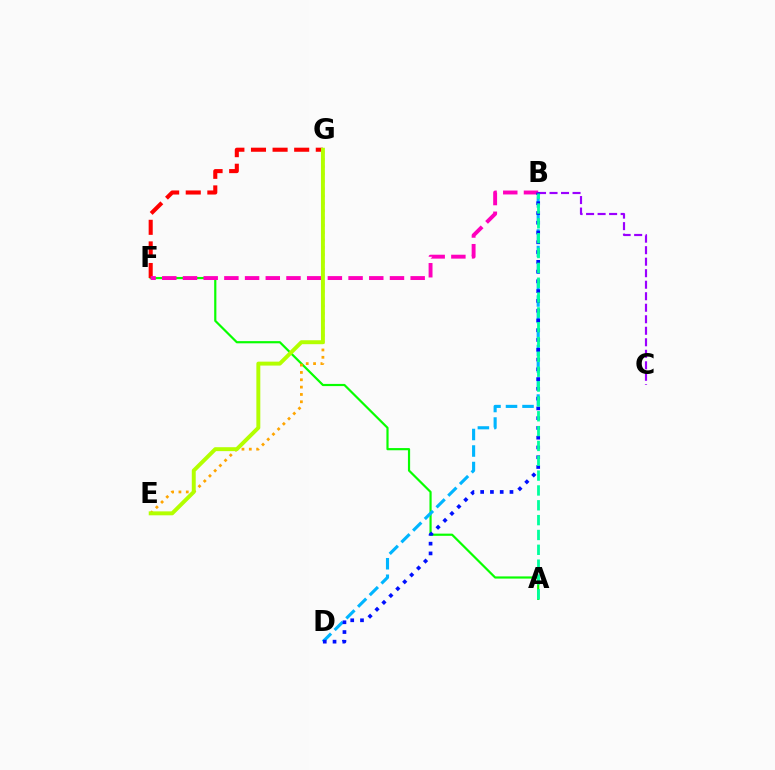{('A', 'F'): [{'color': '#08ff00', 'line_style': 'solid', 'thickness': 1.57}], ('B', 'C'): [{'color': '#9b00ff', 'line_style': 'dashed', 'thickness': 1.56}], ('B', 'D'): [{'color': '#00b5ff', 'line_style': 'dashed', 'thickness': 2.24}, {'color': '#0010ff', 'line_style': 'dotted', 'thickness': 2.65}], ('F', 'G'): [{'color': '#ff0000', 'line_style': 'dashed', 'thickness': 2.93}], ('E', 'G'): [{'color': '#ffa500', 'line_style': 'dotted', 'thickness': 1.99}, {'color': '#b3ff00', 'line_style': 'solid', 'thickness': 2.83}], ('B', 'F'): [{'color': '#ff00bd', 'line_style': 'dashed', 'thickness': 2.81}], ('A', 'B'): [{'color': '#00ff9d', 'line_style': 'dashed', 'thickness': 2.02}]}